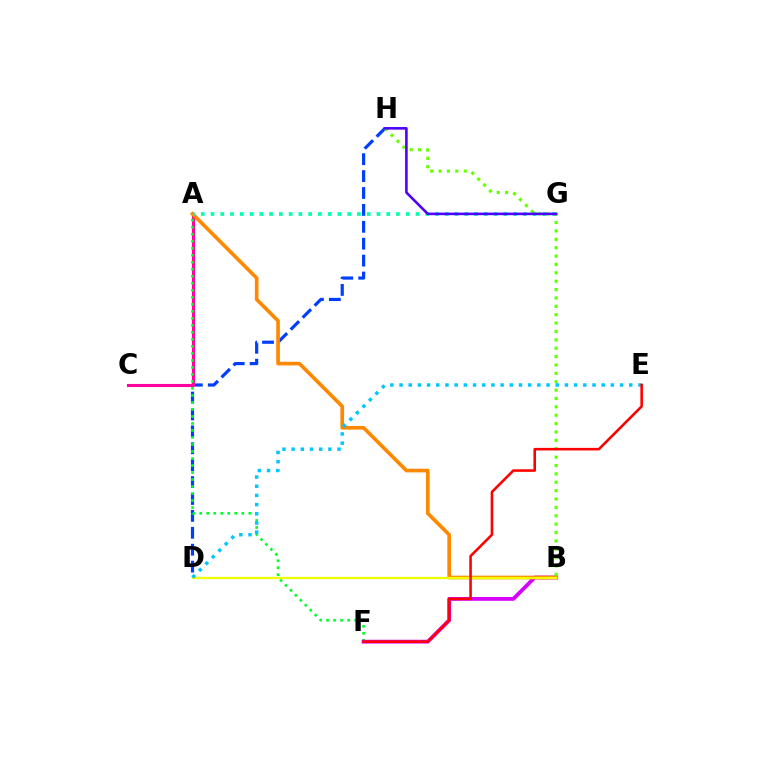{('D', 'H'): [{'color': '#003fff', 'line_style': 'dashed', 'thickness': 2.3}], ('A', 'C'): [{'color': '#ff00a0', 'line_style': 'solid', 'thickness': 2.23}], ('A', 'F'): [{'color': '#00ff27', 'line_style': 'dotted', 'thickness': 1.9}], ('B', 'F'): [{'color': '#d600ff', 'line_style': 'solid', 'thickness': 2.75}], ('B', 'H'): [{'color': '#66ff00', 'line_style': 'dotted', 'thickness': 2.28}], ('A', 'B'): [{'color': '#ff8800', 'line_style': 'solid', 'thickness': 2.63}], ('A', 'G'): [{'color': '#00ffaf', 'line_style': 'dotted', 'thickness': 2.65}], ('B', 'D'): [{'color': '#eeff00', 'line_style': 'solid', 'thickness': 1.63}], ('G', 'H'): [{'color': '#4f00ff', 'line_style': 'solid', 'thickness': 1.87}], ('D', 'E'): [{'color': '#00c7ff', 'line_style': 'dotted', 'thickness': 2.5}], ('E', 'F'): [{'color': '#ff0000', 'line_style': 'solid', 'thickness': 1.85}]}